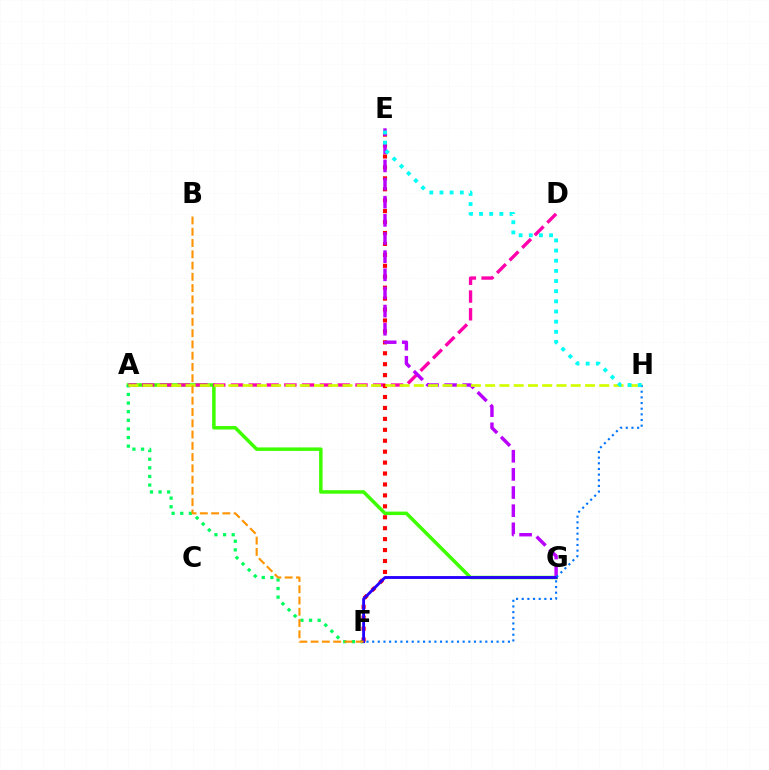{('A', 'G'): [{'color': '#3dff00', 'line_style': 'solid', 'thickness': 2.51}], ('A', 'F'): [{'color': '#00ff5c', 'line_style': 'dotted', 'thickness': 2.34}], ('A', 'D'): [{'color': '#ff00ac', 'line_style': 'dashed', 'thickness': 2.41}], ('E', 'F'): [{'color': '#ff0000', 'line_style': 'dotted', 'thickness': 2.97}], ('E', 'G'): [{'color': '#b900ff', 'line_style': 'dashed', 'thickness': 2.47}], ('A', 'H'): [{'color': '#d1ff00', 'line_style': 'dashed', 'thickness': 1.94}], ('F', 'G'): [{'color': '#2500ff', 'line_style': 'solid', 'thickness': 2.06}], ('B', 'F'): [{'color': '#ff9400', 'line_style': 'dashed', 'thickness': 1.53}], ('F', 'H'): [{'color': '#0074ff', 'line_style': 'dotted', 'thickness': 1.54}], ('E', 'H'): [{'color': '#00fff6', 'line_style': 'dotted', 'thickness': 2.76}]}